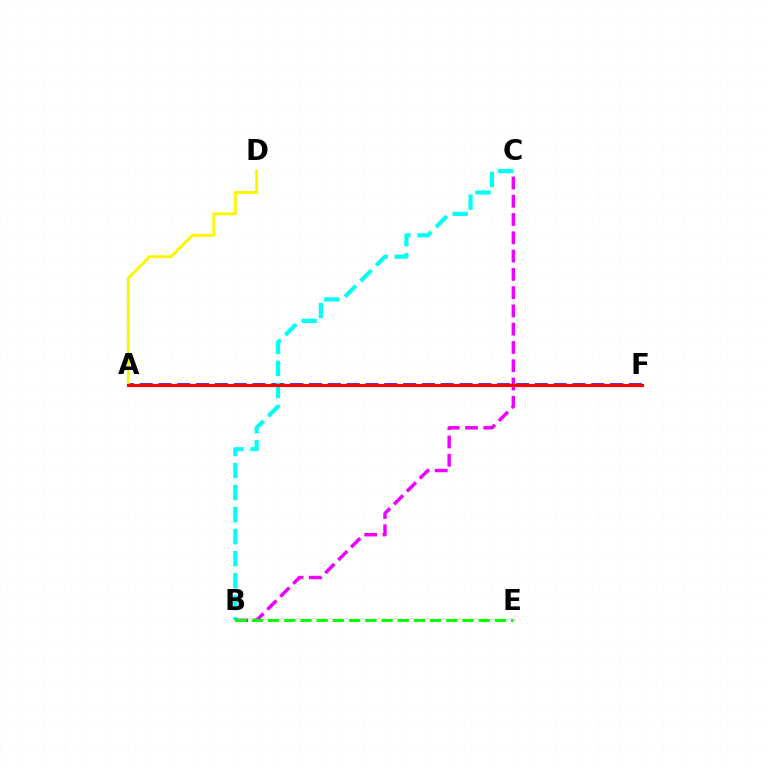{('A', 'F'): [{'color': '#0010ff', 'line_style': 'dashed', 'thickness': 2.56}, {'color': '#ff0000', 'line_style': 'solid', 'thickness': 2.27}], ('B', 'C'): [{'color': '#00fff6', 'line_style': 'dashed', 'thickness': 3.0}, {'color': '#ee00ff', 'line_style': 'dashed', 'thickness': 2.48}], ('B', 'E'): [{'color': '#08ff00', 'line_style': 'dashed', 'thickness': 2.2}], ('A', 'D'): [{'color': '#fcf500', 'line_style': 'solid', 'thickness': 2.11}]}